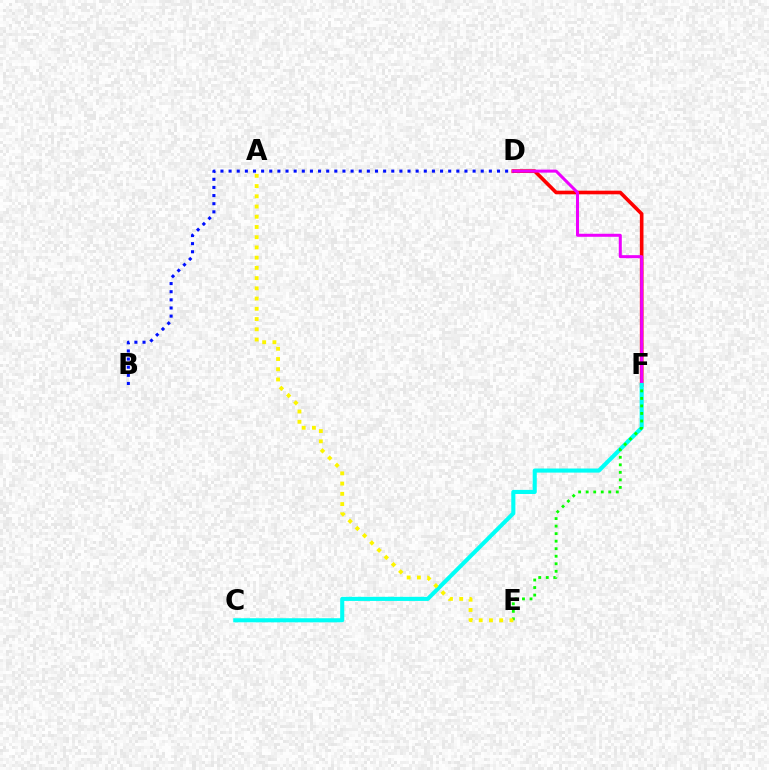{('D', 'F'): [{'color': '#ff0000', 'line_style': 'solid', 'thickness': 2.62}, {'color': '#ee00ff', 'line_style': 'solid', 'thickness': 2.18}], ('C', 'F'): [{'color': '#00fff6', 'line_style': 'solid', 'thickness': 2.94}], ('E', 'F'): [{'color': '#08ff00', 'line_style': 'dotted', 'thickness': 2.05}], ('A', 'E'): [{'color': '#fcf500', 'line_style': 'dotted', 'thickness': 2.78}], ('B', 'D'): [{'color': '#0010ff', 'line_style': 'dotted', 'thickness': 2.21}]}